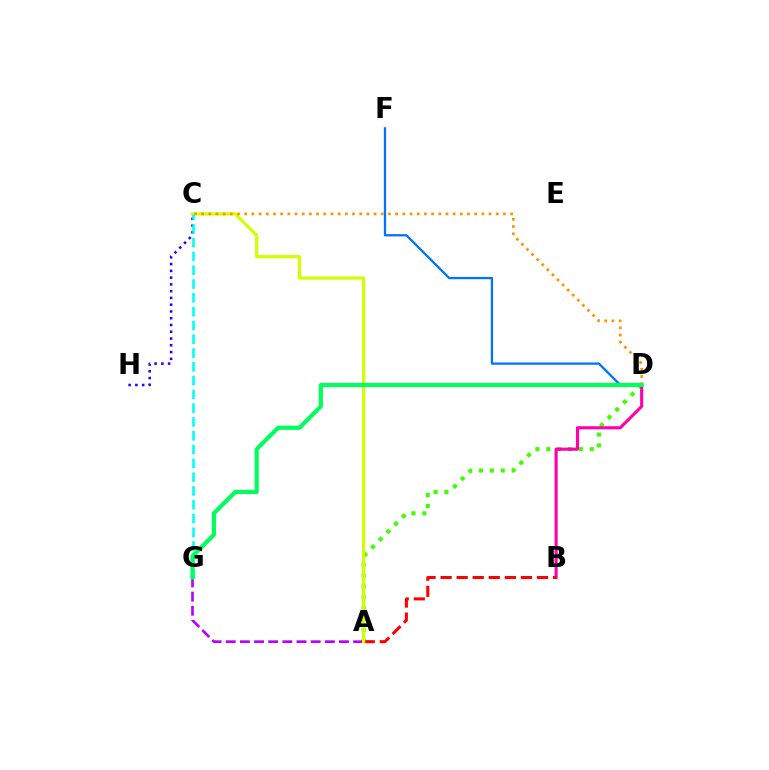{('A', 'D'): [{'color': '#3dff00', 'line_style': 'dotted', 'thickness': 2.95}], ('D', 'F'): [{'color': '#0074ff', 'line_style': 'solid', 'thickness': 1.65}], ('B', 'D'): [{'color': '#ff00ac', 'line_style': 'solid', 'thickness': 2.24}], ('A', 'G'): [{'color': '#b900ff', 'line_style': 'dashed', 'thickness': 1.92}], ('C', 'H'): [{'color': '#2500ff', 'line_style': 'dotted', 'thickness': 1.84}], ('A', 'B'): [{'color': '#ff0000', 'line_style': 'dashed', 'thickness': 2.18}], ('A', 'C'): [{'color': '#d1ff00', 'line_style': 'solid', 'thickness': 2.31}], ('C', 'G'): [{'color': '#00fff6', 'line_style': 'dashed', 'thickness': 1.87}], ('C', 'D'): [{'color': '#ff9400', 'line_style': 'dotted', 'thickness': 1.95}], ('D', 'G'): [{'color': '#00ff5c', 'line_style': 'solid', 'thickness': 2.99}]}